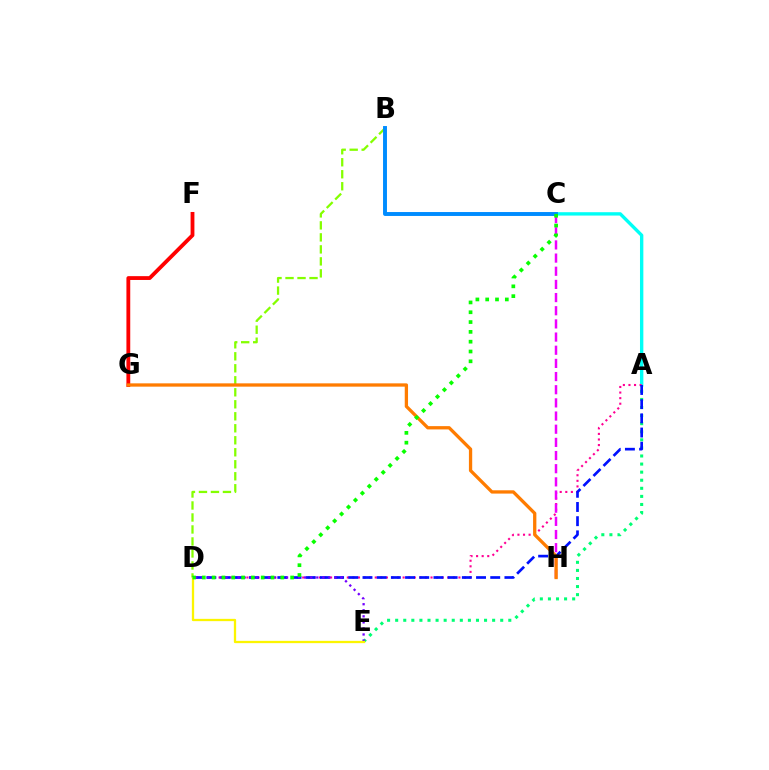{('B', 'D'): [{'color': '#84ff00', 'line_style': 'dashed', 'thickness': 1.63}], ('A', 'C'): [{'color': '#00fff6', 'line_style': 'solid', 'thickness': 2.42}], ('A', 'E'): [{'color': '#00ff74', 'line_style': 'dotted', 'thickness': 2.2}], ('A', 'D'): [{'color': '#ff0094', 'line_style': 'dotted', 'thickness': 1.52}, {'color': '#0010ff', 'line_style': 'dashed', 'thickness': 1.93}], ('B', 'C'): [{'color': '#008cff', 'line_style': 'solid', 'thickness': 2.82}], ('C', 'H'): [{'color': '#ee00ff', 'line_style': 'dashed', 'thickness': 1.79}], ('D', 'E'): [{'color': '#7200ff', 'line_style': 'dotted', 'thickness': 1.64}, {'color': '#fcf500', 'line_style': 'solid', 'thickness': 1.65}], ('F', 'G'): [{'color': '#ff0000', 'line_style': 'solid', 'thickness': 2.75}], ('G', 'H'): [{'color': '#ff7c00', 'line_style': 'solid', 'thickness': 2.37}], ('C', 'D'): [{'color': '#08ff00', 'line_style': 'dotted', 'thickness': 2.67}]}